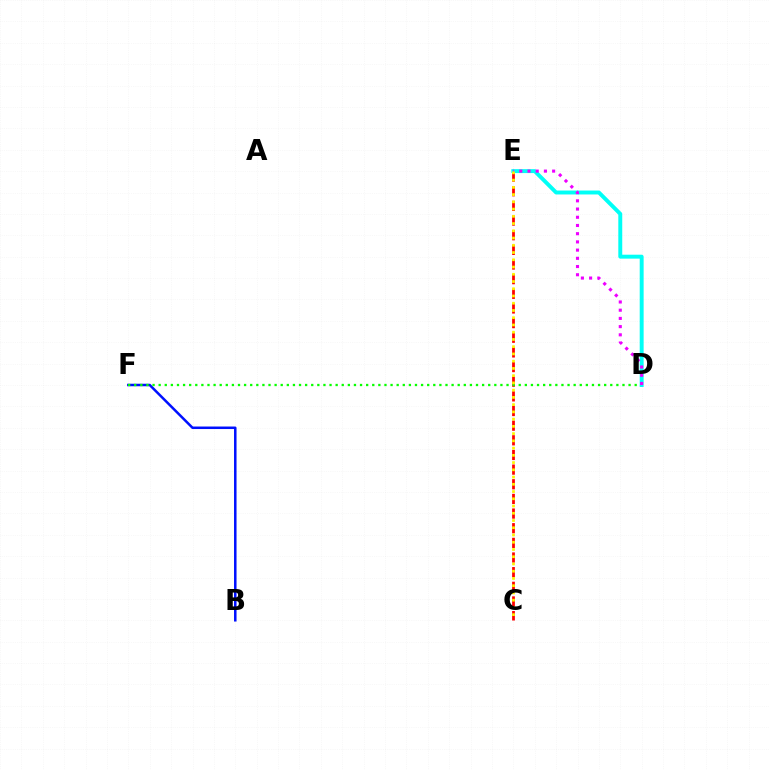{('B', 'F'): [{'color': '#0010ff', 'line_style': 'solid', 'thickness': 1.81}], ('C', 'E'): [{'color': '#ff0000', 'line_style': 'dashed', 'thickness': 1.99}, {'color': '#fcf500', 'line_style': 'dotted', 'thickness': 1.97}], ('D', 'F'): [{'color': '#08ff00', 'line_style': 'dotted', 'thickness': 1.66}], ('D', 'E'): [{'color': '#00fff6', 'line_style': 'solid', 'thickness': 2.83}, {'color': '#ee00ff', 'line_style': 'dotted', 'thickness': 2.23}]}